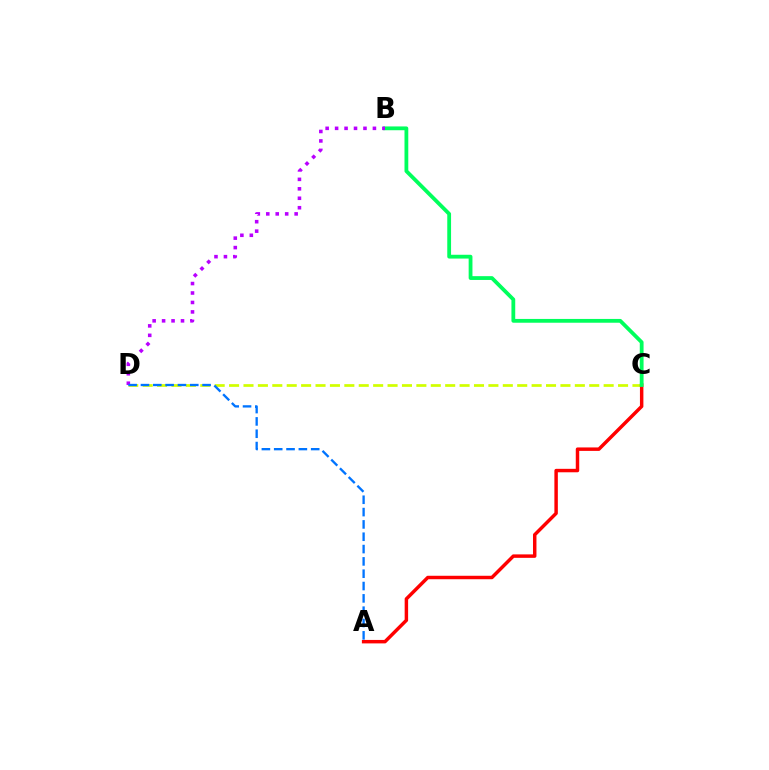{('C', 'D'): [{'color': '#d1ff00', 'line_style': 'dashed', 'thickness': 1.96}], ('A', 'C'): [{'color': '#ff0000', 'line_style': 'solid', 'thickness': 2.49}], ('B', 'C'): [{'color': '#00ff5c', 'line_style': 'solid', 'thickness': 2.73}], ('B', 'D'): [{'color': '#b900ff', 'line_style': 'dotted', 'thickness': 2.57}], ('A', 'D'): [{'color': '#0074ff', 'line_style': 'dashed', 'thickness': 1.67}]}